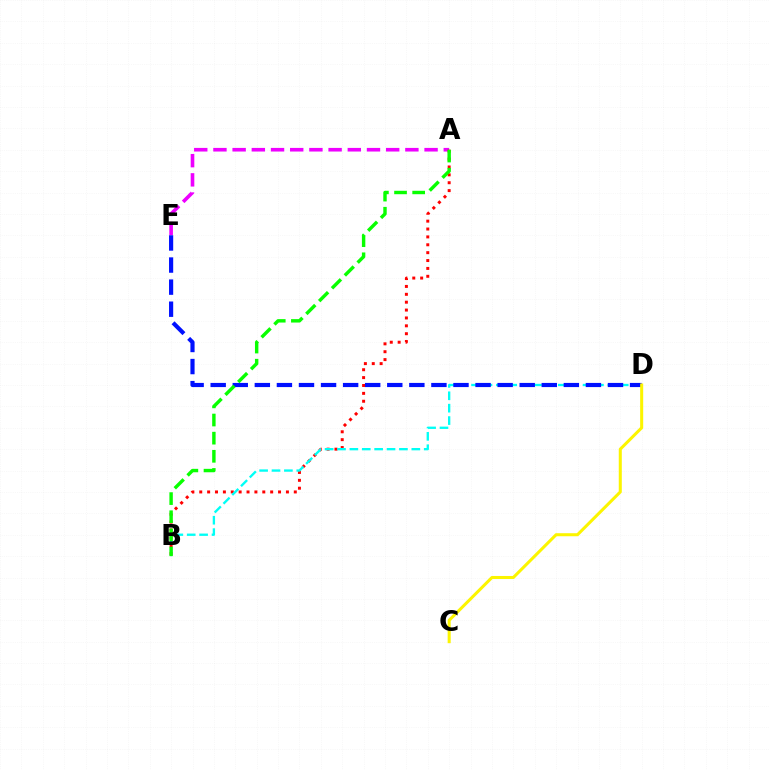{('A', 'E'): [{'color': '#ee00ff', 'line_style': 'dashed', 'thickness': 2.61}], ('A', 'B'): [{'color': '#ff0000', 'line_style': 'dotted', 'thickness': 2.14}, {'color': '#08ff00', 'line_style': 'dashed', 'thickness': 2.46}], ('B', 'D'): [{'color': '#00fff6', 'line_style': 'dashed', 'thickness': 1.68}], ('D', 'E'): [{'color': '#0010ff', 'line_style': 'dashed', 'thickness': 3.0}], ('C', 'D'): [{'color': '#fcf500', 'line_style': 'solid', 'thickness': 2.19}]}